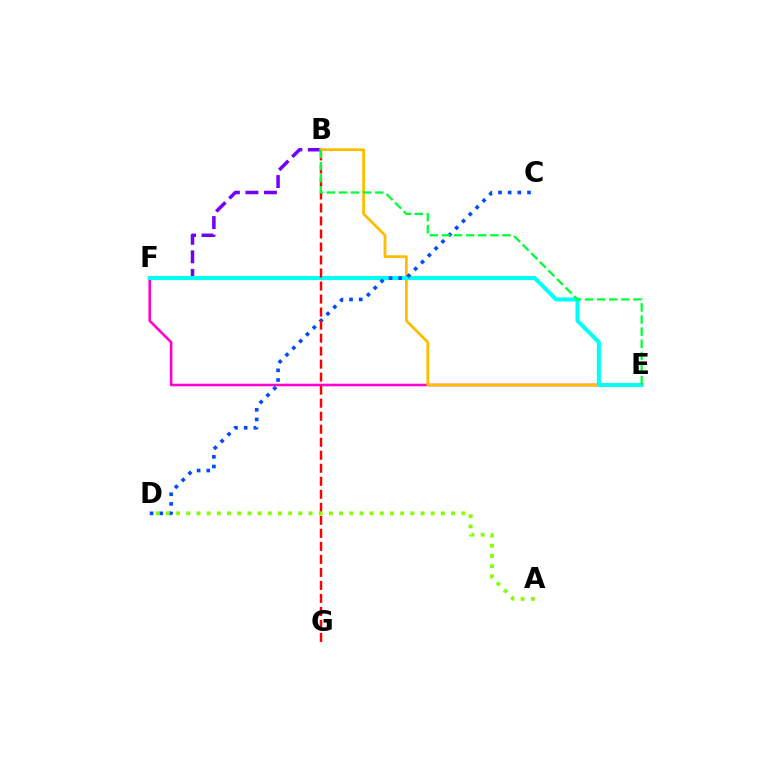{('E', 'F'): [{'color': '#ff00cf', 'line_style': 'solid', 'thickness': 1.86}, {'color': '#00fff6', 'line_style': 'solid', 'thickness': 2.92}], ('B', 'F'): [{'color': '#7200ff', 'line_style': 'dashed', 'thickness': 2.52}], ('B', 'E'): [{'color': '#ffbd00', 'line_style': 'solid', 'thickness': 2.01}, {'color': '#00ff39', 'line_style': 'dashed', 'thickness': 1.65}], ('C', 'D'): [{'color': '#004bff', 'line_style': 'dotted', 'thickness': 2.63}], ('B', 'G'): [{'color': '#ff0000', 'line_style': 'dashed', 'thickness': 1.77}], ('A', 'D'): [{'color': '#84ff00', 'line_style': 'dotted', 'thickness': 2.77}]}